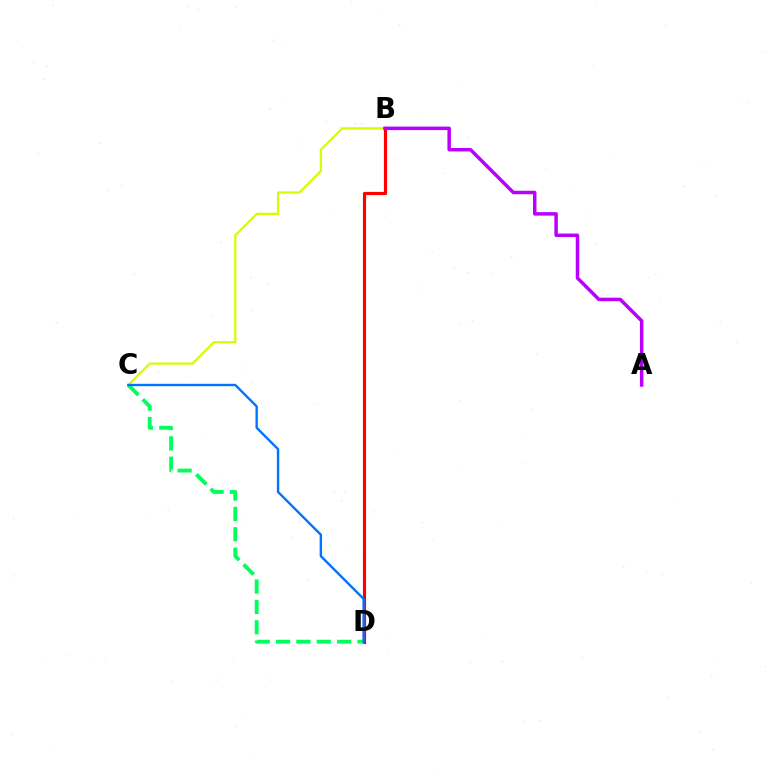{('B', 'C'): [{'color': '#d1ff00', 'line_style': 'solid', 'thickness': 1.61}], ('B', 'D'): [{'color': '#ff0000', 'line_style': 'solid', 'thickness': 2.27}], ('A', 'B'): [{'color': '#b900ff', 'line_style': 'solid', 'thickness': 2.51}], ('C', 'D'): [{'color': '#00ff5c', 'line_style': 'dashed', 'thickness': 2.77}, {'color': '#0074ff', 'line_style': 'solid', 'thickness': 1.72}]}